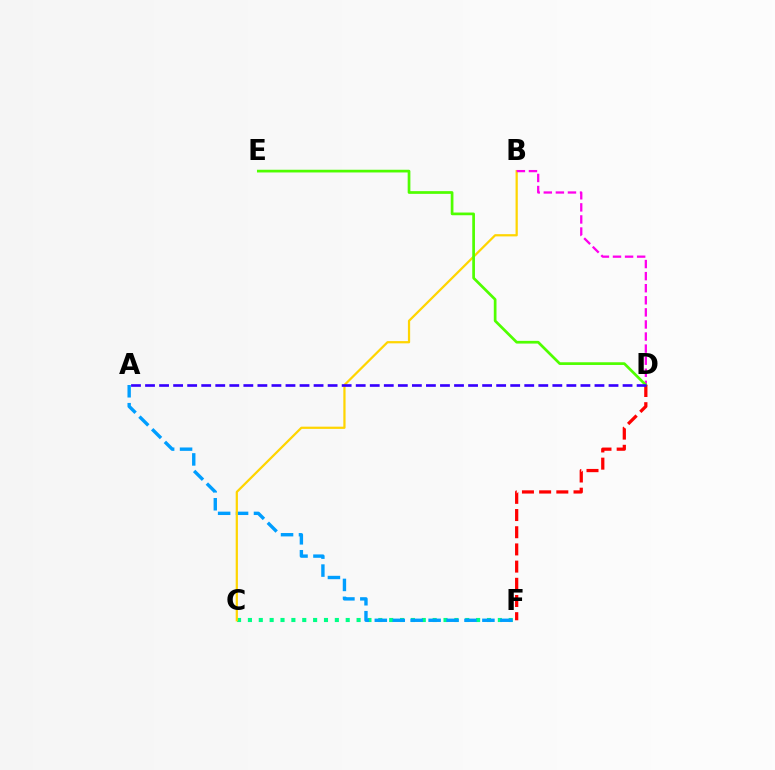{('C', 'F'): [{'color': '#00ff86', 'line_style': 'dotted', 'thickness': 2.95}], ('A', 'F'): [{'color': '#009eff', 'line_style': 'dashed', 'thickness': 2.44}], ('B', 'C'): [{'color': '#ffd500', 'line_style': 'solid', 'thickness': 1.61}], ('B', 'D'): [{'color': '#ff00ed', 'line_style': 'dashed', 'thickness': 1.64}], ('D', 'E'): [{'color': '#4fff00', 'line_style': 'solid', 'thickness': 1.95}], ('D', 'F'): [{'color': '#ff0000', 'line_style': 'dashed', 'thickness': 2.34}], ('A', 'D'): [{'color': '#3700ff', 'line_style': 'dashed', 'thickness': 1.91}]}